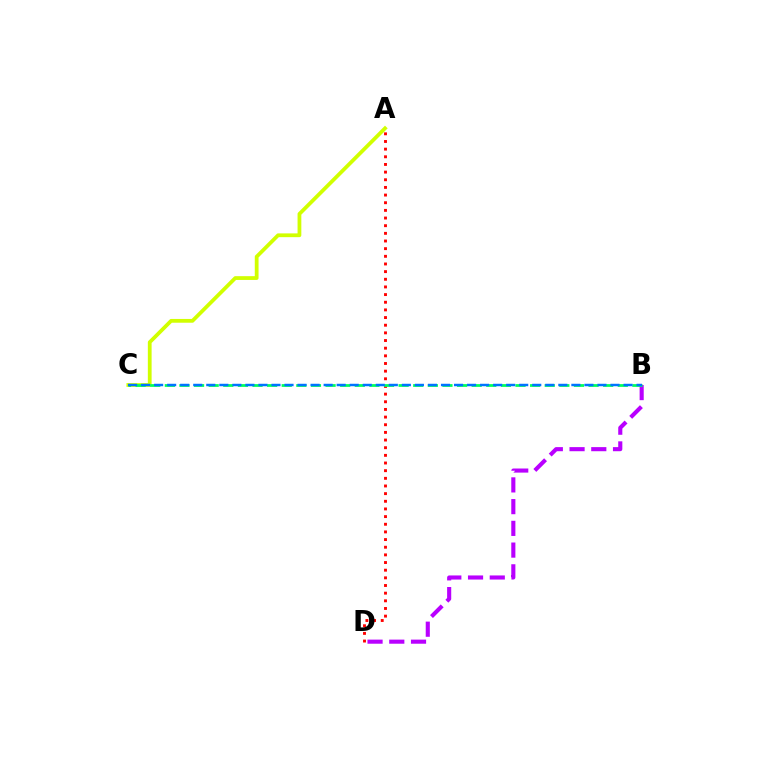{('B', 'D'): [{'color': '#b900ff', 'line_style': 'dashed', 'thickness': 2.95}], ('A', 'C'): [{'color': '#d1ff00', 'line_style': 'solid', 'thickness': 2.72}], ('A', 'D'): [{'color': '#ff0000', 'line_style': 'dotted', 'thickness': 2.08}], ('B', 'C'): [{'color': '#00ff5c', 'line_style': 'dashed', 'thickness': 1.98}, {'color': '#0074ff', 'line_style': 'dashed', 'thickness': 1.77}]}